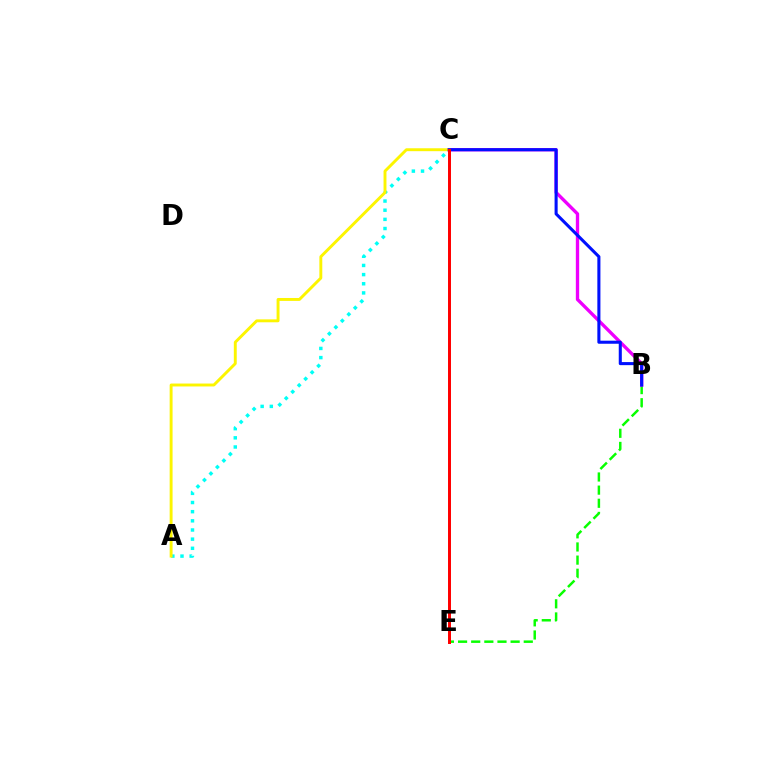{('A', 'C'): [{'color': '#00fff6', 'line_style': 'dotted', 'thickness': 2.49}, {'color': '#fcf500', 'line_style': 'solid', 'thickness': 2.1}], ('B', 'E'): [{'color': '#08ff00', 'line_style': 'dashed', 'thickness': 1.79}], ('B', 'C'): [{'color': '#ee00ff', 'line_style': 'solid', 'thickness': 2.4}, {'color': '#0010ff', 'line_style': 'solid', 'thickness': 2.21}], ('C', 'E'): [{'color': '#ff0000', 'line_style': 'solid', 'thickness': 2.14}]}